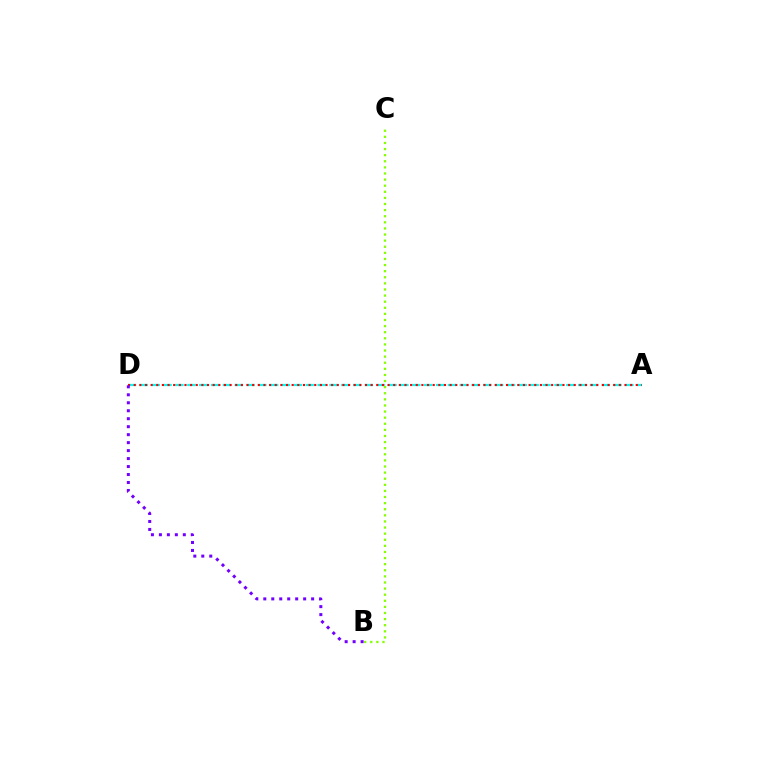{('A', 'D'): [{'color': '#00fff6', 'line_style': 'dashed', 'thickness': 1.61}, {'color': '#ff0000', 'line_style': 'dotted', 'thickness': 1.53}], ('B', 'C'): [{'color': '#84ff00', 'line_style': 'dotted', 'thickness': 1.66}], ('B', 'D'): [{'color': '#7200ff', 'line_style': 'dotted', 'thickness': 2.17}]}